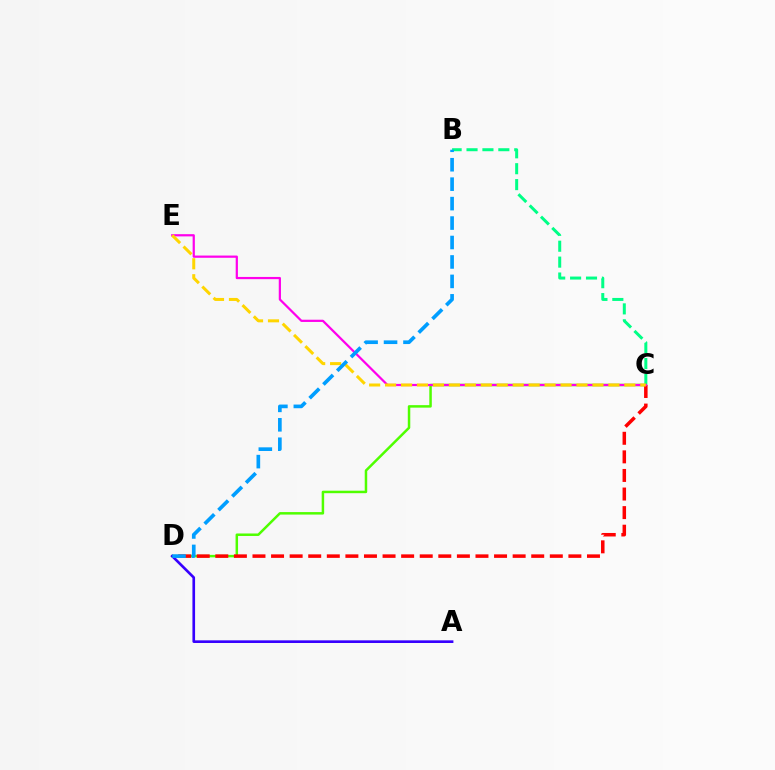{('B', 'C'): [{'color': '#00ff86', 'line_style': 'dashed', 'thickness': 2.16}], ('C', 'D'): [{'color': '#4fff00', 'line_style': 'solid', 'thickness': 1.79}, {'color': '#ff0000', 'line_style': 'dashed', 'thickness': 2.52}], ('C', 'E'): [{'color': '#ff00ed', 'line_style': 'solid', 'thickness': 1.6}, {'color': '#ffd500', 'line_style': 'dashed', 'thickness': 2.17}], ('A', 'D'): [{'color': '#3700ff', 'line_style': 'solid', 'thickness': 1.9}], ('B', 'D'): [{'color': '#009eff', 'line_style': 'dashed', 'thickness': 2.64}]}